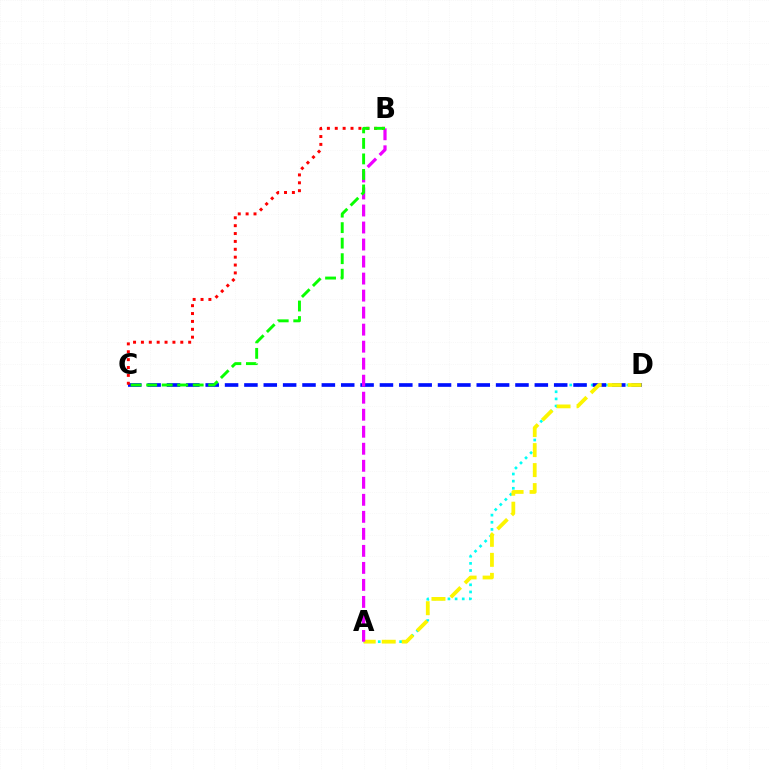{('A', 'D'): [{'color': '#00fff6', 'line_style': 'dotted', 'thickness': 1.94}, {'color': '#fcf500', 'line_style': 'dashed', 'thickness': 2.72}], ('C', 'D'): [{'color': '#0010ff', 'line_style': 'dashed', 'thickness': 2.63}], ('B', 'C'): [{'color': '#ff0000', 'line_style': 'dotted', 'thickness': 2.14}, {'color': '#08ff00', 'line_style': 'dashed', 'thickness': 2.11}], ('A', 'B'): [{'color': '#ee00ff', 'line_style': 'dashed', 'thickness': 2.31}]}